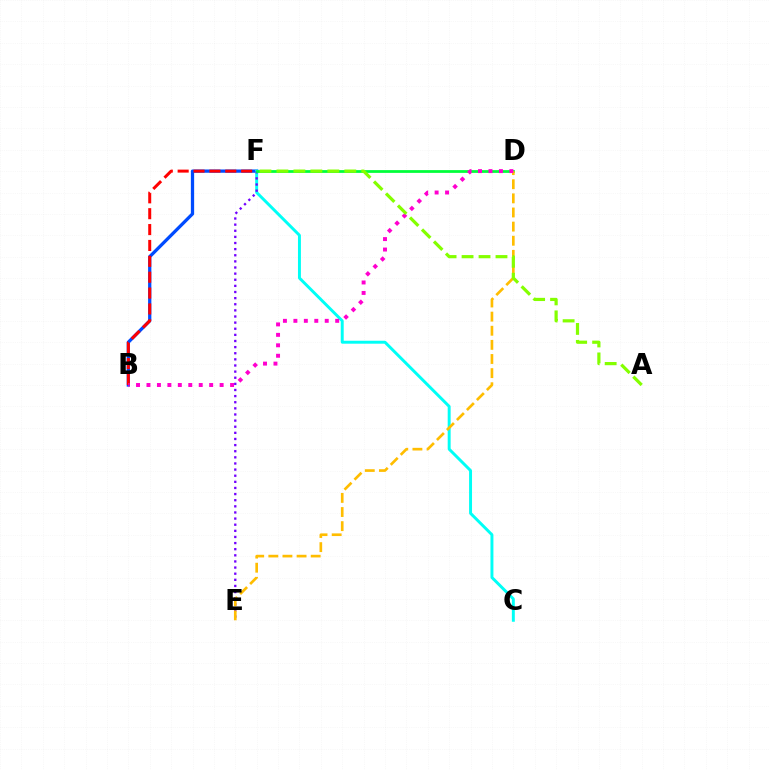{('B', 'F'): [{'color': '#004bff', 'line_style': 'solid', 'thickness': 2.36}, {'color': '#ff0000', 'line_style': 'dashed', 'thickness': 2.16}], ('C', 'F'): [{'color': '#00fff6', 'line_style': 'solid', 'thickness': 2.12}], ('E', 'F'): [{'color': '#7200ff', 'line_style': 'dotted', 'thickness': 1.66}], ('D', 'F'): [{'color': '#00ff39', 'line_style': 'solid', 'thickness': 1.99}], ('D', 'E'): [{'color': '#ffbd00', 'line_style': 'dashed', 'thickness': 1.92}], ('B', 'D'): [{'color': '#ff00cf', 'line_style': 'dotted', 'thickness': 2.84}], ('A', 'F'): [{'color': '#84ff00', 'line_style': 'dashed', 'thickness': 2.3}]}